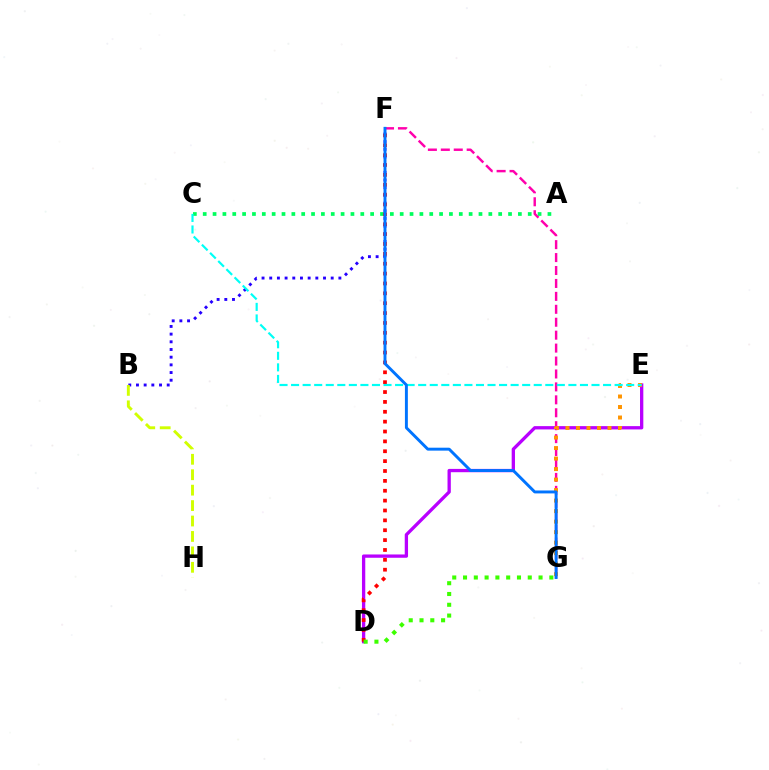{('D', 'E'): [{'color': '#b900ff', 'line_style': 'solid', 'thickness': 2.38}], ('B', 'F'): [{'color': '#2500ff', 'line_style': 'dotted', 'thickness': 2.09}], ('F', 'G'): [{'color': '#ff00ac', 'line_style': 'dashed', 'thickness': 1.76}, {'color': '#0074ff', 'line_style': 'solid', 'thickness': 2.11}], ('A', 'C'): [{'color': '#00ff5c', 'line_style': 'dotted', 'thickness': 2.68}], ('B', 'H'): [{'color': '#d1ff00', 'line_style': 'dashed', 'thickness': 2.1}], ('E', 'G'): [{'color': '#ff9400', 'line_style': 'dotted', 'thickness': 2.85}], ('D', 'F'): [{'color': '#ff0000', 'line_style': 'dotted', 'thickness': 2.68}], ('C', 'E'): [{'color': '#00fff6', 'line_style': 'dashed', 'thickness': 1.57}], ('D', 'G'): [{'color': '#3dff00', 'line_style': 'dotted', 'thickness': 2.93}]}